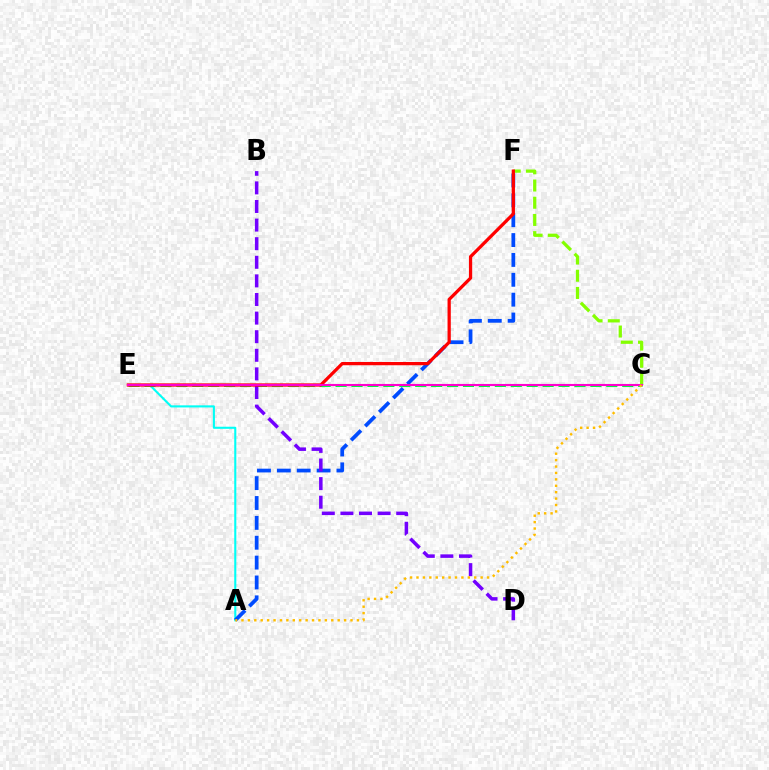{('C', 'F'): [{'color': '#84ff00', 'line_style': 'dashed', 'thickness': 2.34}], ('A', 'E'): [{'color': '#00fff6', 'line_style': 'solid', 'thickness': 1.5}], ('A', 'F'): [{'color': '#004bff', 'line_style': 'dashed', 'thickness': 2.7}], ('C', 'E'): [{'color': '#00ff39', 'line_style': 'dashed', 'thickness': 2.16}, {'color': '#ff00cf', 'line_style': 'solid', 'thickness': 1.52}], ('B', 'D'): [{'color': '#7200ff', 'line_style': 'dashed', 'thickness': 2.53}], ('E', 'F'): [{'color': '#ff0000', 'line_style': 'solid', 'thickness': 2.34}], ('A', 'C'): [{'color': '#ffbd00', 'line_style': 'dotted', 'thickness': 1.74}]}